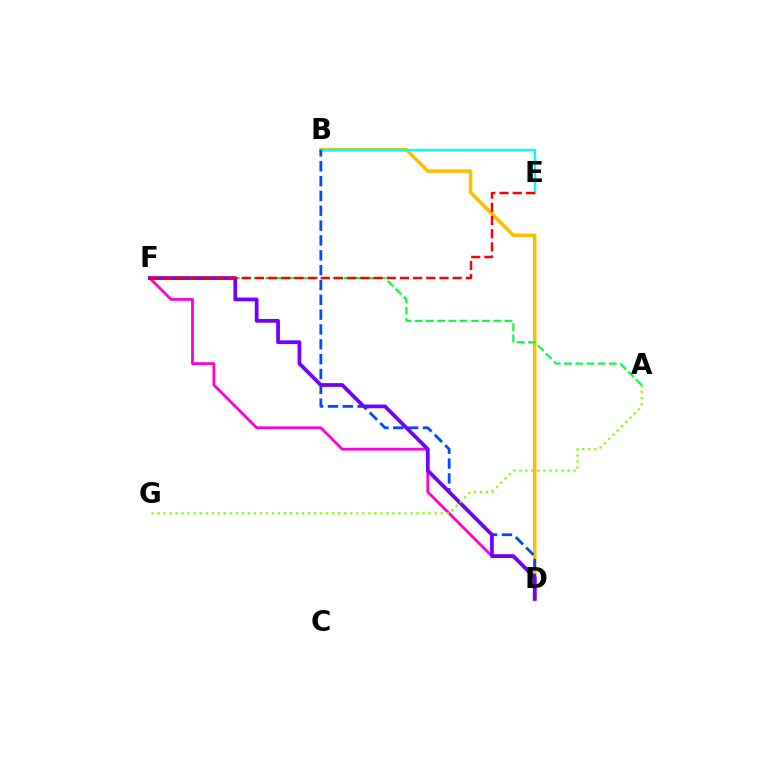{('B', 'D'): [{'color': '#ffbd00', 'line_style': 'solid', 'thickness': 2.53}, {'color': '#004bff', 'line_style': 'dashed', 'thickness': 2.02}], ('D', 'F'): [{'color': '#ff00cf', 'line_style': 'solid', 'thickness': 2.0}, {'color': '#7200ff', 'line_style': 'solid', 'thickness': 2.7}], ('B', 'E'): [{'color': '#00fff6', 'line_style': 'solid', 'thickness': 1.66}], ('A', 'F'): [{'color': '#00ff39', 'line_style': 'dashed', 'thickness': 1.52}], ('A', 'G'): [{'color': '#84ff00', 'line_style': 'dotted', 'thickness': 1.64}], ('E', 'F'): [{'color': '#ff0000', 'line_style': 'dashed', 'thickness': 1.79}]}